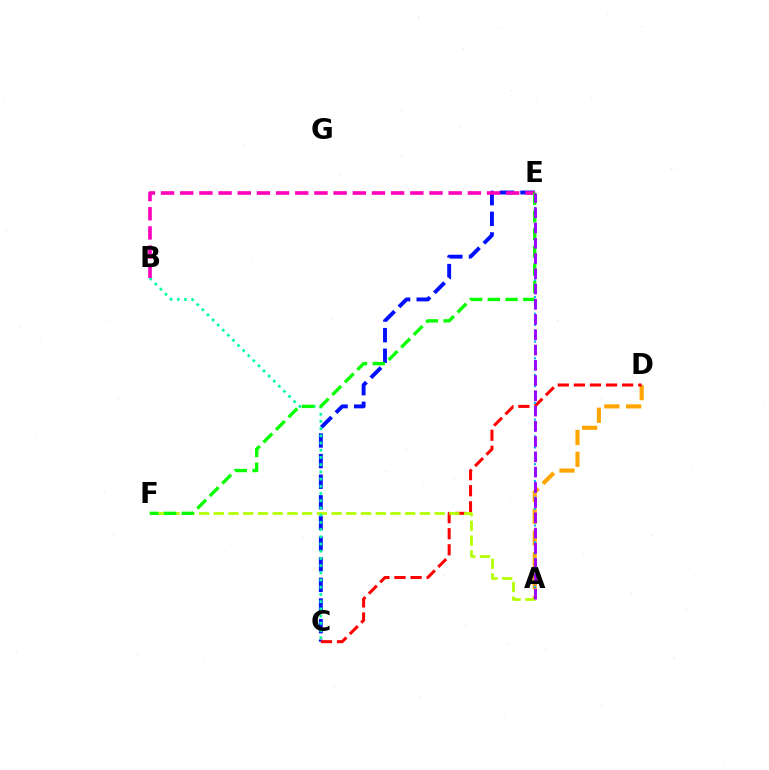{('A', 'D'): [{'color': '#ffa500', 'line_style': 'dashed', 'thickness': 2.96}], ('C', 'E'): [{'color': '#0010ff', 'line_style': 'dashed', 'thickness': 2.8}], ('C', 'D'): [{'color': '#ff0000', 'line_style': 'dashed', 'thickness': 2.19}], ('A', 'F'): [{'color': '#b3ff00', 'line_style': 'dashed', 'thickness': 2.0}], ('B', 'C'): [{'color': '#00ff9d', 'line_style': 'dotted', 'thickness': 1.96}], ('B', 'E'): [{'color': '#ff00bd', 'line_style': 'dashed', 'thickness': 2.6}], ('A', 'E'): [{'color': '#00b5ff', 'line_style': 'dotted', 'thickness': 1.51}, {'color': '#9b00ff', 'line_style': 'dashed', 'thickness': 2.07}], ('E', 'F'): [{'color': '#08ff00', 'line_style': 'dashed', 'thickness': 2.41}]}